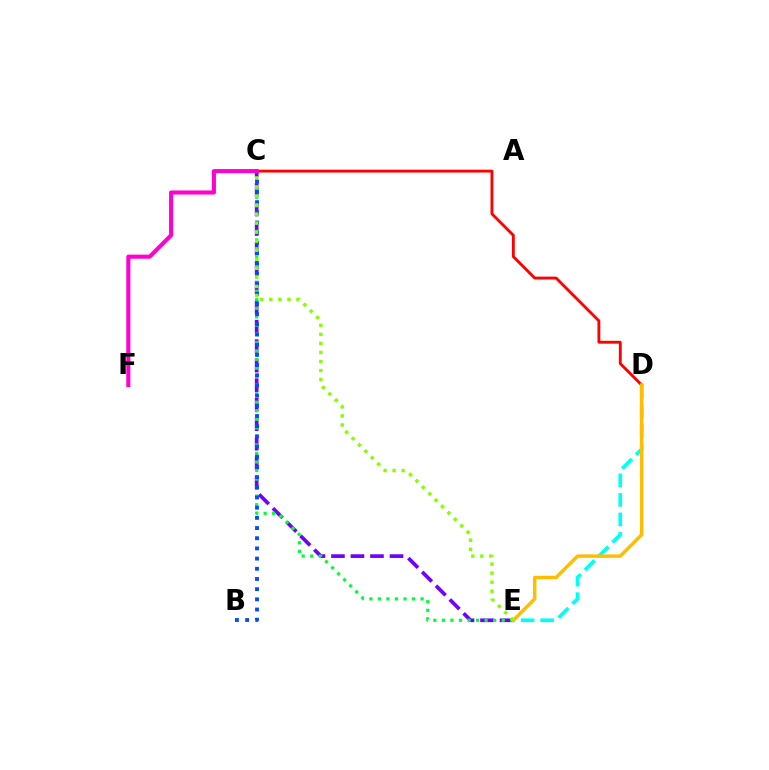{('C', 'E'): [{'color': '#7200ff', 'line_style': 'dashed', 'thickness': 2.65}, {'color': '#00ff39', 'line_style': 'dotted', 'thickness': 2.32}, {'color': '#84ff00', 'line_style': 'dotted', 'thickness': 2.46}], ('D', 'E'): [{'color': '#00fff6', 'line_style': 'dashed', 'thickness': 2.65}, {'color': '#ffbd00', 'line_style': 'solid', 'thickness': 2.49}], ('B', 'C'): [{'color': '#004bff', 'line_style': 'dotted', 'thickness': 2.77}], ('C', 'D'): [{'color': '#ff0000', 'line_style': 'solid', 'thickness': 2.06}], ('C', 'F'): [{'color': '#ff00cf', 'line_style': 'solid', 'thickness': 2.94}]}